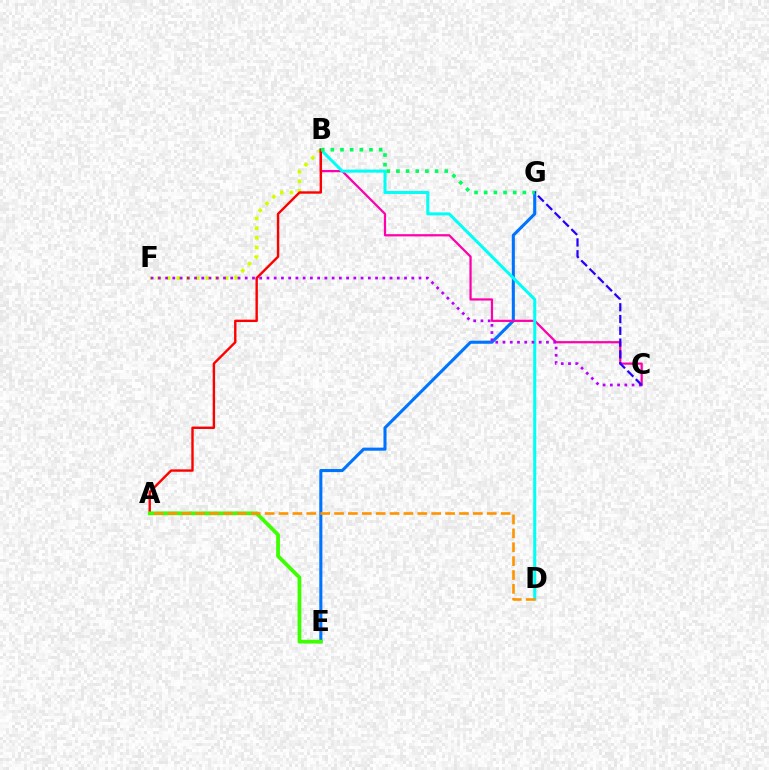{('B', 'F'): [{'color': '#d1ff00', 'line_style': 'dotted', 'thickness': 2.62}], ('E', 'G'): [{'color': '#0074ff', 'line_style': 'solid', 'thickness': 2.22}], ('B', 'C'): [{'color': '#ff00ac', 'line_style': 'solid', 'thickness': 1.61}], ('B', 'D'): [{'color': '#00fff6', 'line_style': 'solid', 'thickness': 2.19}], ('A', 'B'): [{'color': '#ff0000', 'line_style': 'solid', 'thickness': 1.73}], ('C', 'F'): [{'color': '#b900ff', 'line_style': 'dotted', 'thickness': 1.97}], ('A', 'E'): [{'color': '#3dff00', 'line_style': 'solid', 'thickness': 2.71}], ('A', 'D'): [{'color': '#ff9400', 'line_style': 'dashed', 'thickness': 1.89}], ('C', 'G'): [{'color': '#2500ff', 'line_style': 'dashed', 'thickness': 1.6}], ('B', 'G'): [{'color': '#00ff5c', 'line_style': 'dotted', 'thickness': 2.63}]}